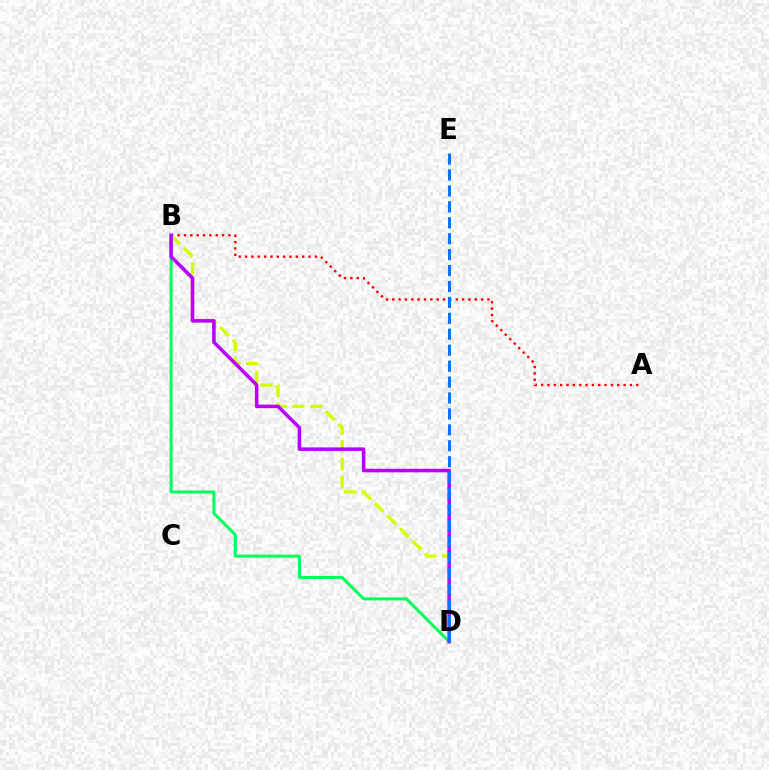{('B', 'D'): [{'color': '#00ff5c', 'line_style': 'solid', 'thickness': 2.16}, {'color': '#d1ff00', 'line_style': 'dashed', 'thickness': 2.42}, {'color': '#b900ff', 'line_style': 'solid', 'thickness': 2.55}], ('A', 'B'): [{'color': '#ff0000', 'line_style': 'dotted', 'thickness': 1.72}], ('D', 'E'): [{'color': '#0074ff', 'line_style': 'dashed', 'thickness': 2.16}]}